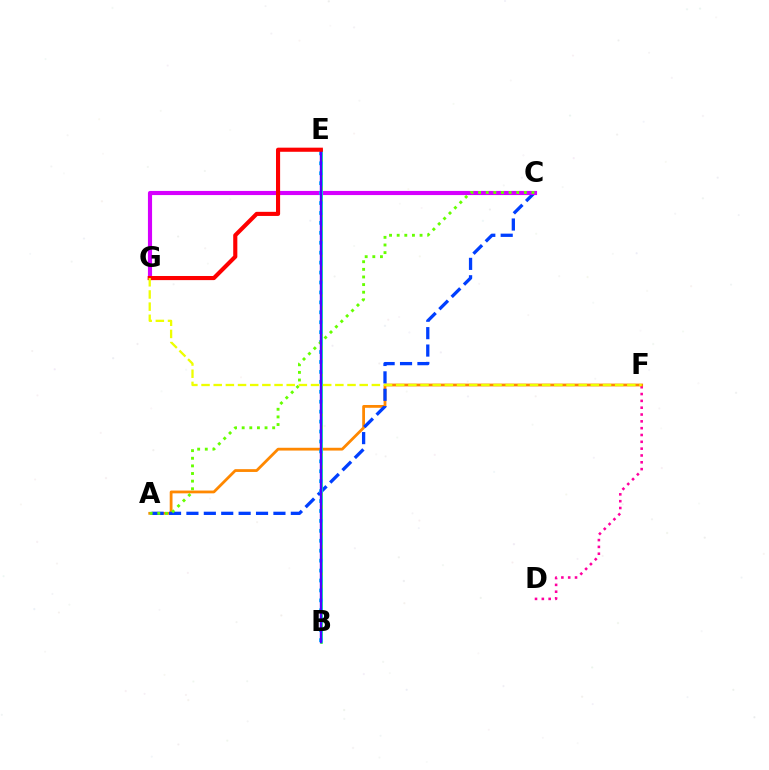{('D', 'F'): [{'color': '#ff00a0', 'line_style': 'dotted', 'thickness': 1.85}], ('A', 'F'): [{'color': '#ff8800', 'line_style': 'solid', 'thickness': 2.01}], ('A', 'C'): [{'color': '#003fff', 'line_style': 'dashed', 'thickness': 2.36}, {'color': '#66ff00', 'line_style': 'dotted', 'thickness': 2.07}], ('C', 'G'): [{'color': '#d600ff', 'line_style': 'solid', 'thickness': 2.97}], ('B', 'E'): [{'color': '#00ff27', 'line_style': 'solid', 'thickness': 1.82}, {'color': '#00c7ff', 'line_style': 'dotted', 'thickness': 2.7}, {'color': '#00ffaf', 'line_style': 'dashed', 'thickness': 1.8}, {'color': '#4f00ff', 'line_style': 'solid', 'thickness': 1.72}], ('E', 'G'): [{'color': '#ff0000', 'line_style': 'solid', 'thickness': 2.96}], ('F', 'G'): [{'color': '#eeff00', 'line_style': 'dashed', 'thickness': 1.65}]}